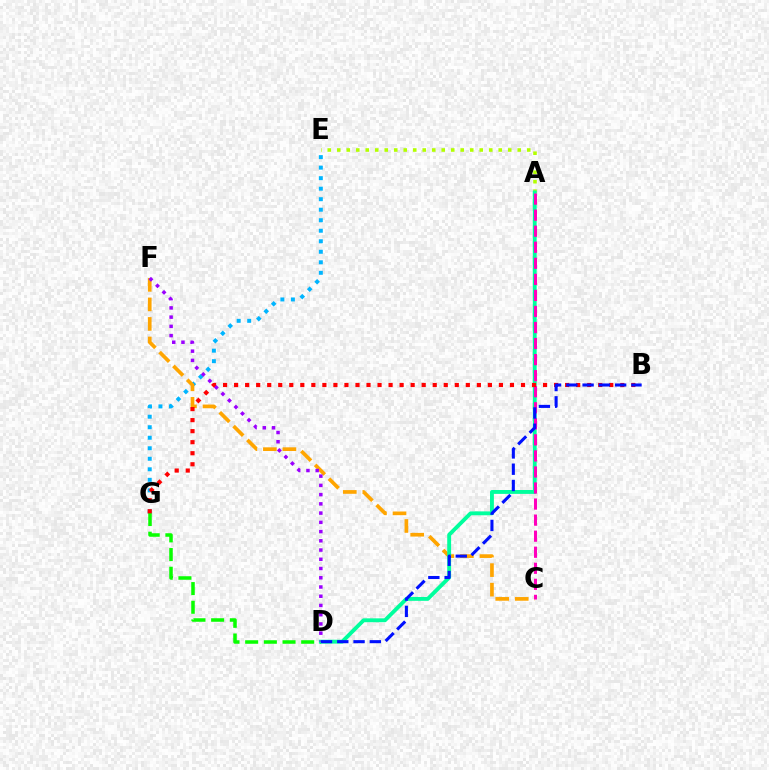{('A', 'E'): [{'color': '#b3ff00', 'line_style': 'dotted', 'thickness': 2.58}], ('E', 'G'): [{'color': '#00b5ff', 'line_style': 'dotted', 'thickness': 2.86}], ('C', 'F'): [{'color': '#ffa500', 'line_style': 'dashed', 'thickness': 2.65}], ('D', 'G'): [{'color': '#08ff00', 'line_style': 'dashed', 'thickness': 2.54}], ('A', 'D'): [{'color': '#00ff9d', 'line_style': 'solid', 'thickness': 2.8}], ('A', 'C'): [{'color': '#ff00bd', 'line_style': 'dashed', 'thickness': 2.18}], ('B', 'G'): [{'color': '#ff0000', 'line_style': 'dotted', 'thickness': 3.0}], ('D', 'F'): [{'color': '#9b00ff', 'line_style': 'dotted', 'thickness': 2.51}], ('B', 'D'): [{'color': '#0010ff', 'line_style': 'dashed', 'thickness': 2.21}]}